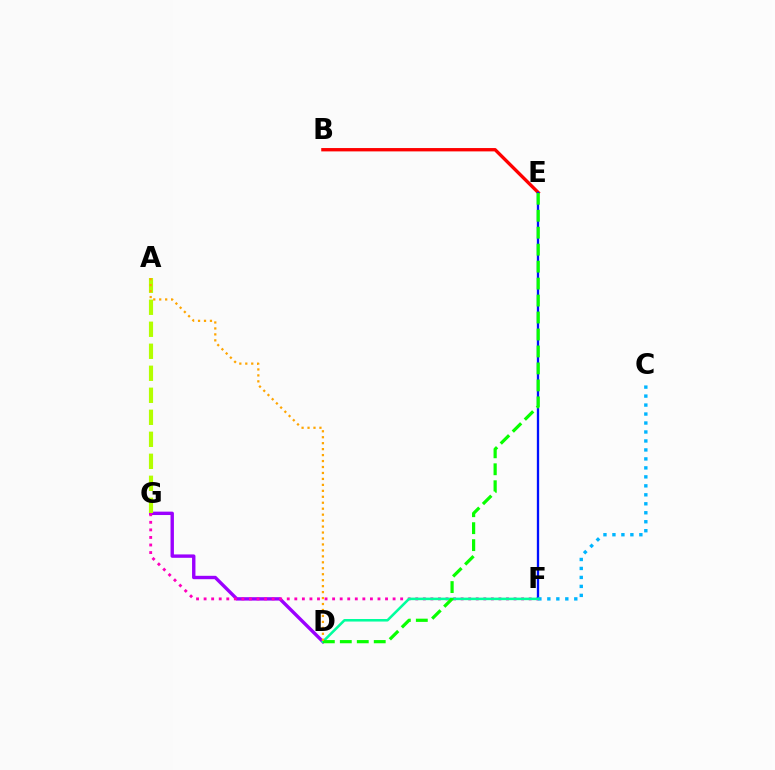{('B', 'E'): [{'color': '#ff0000', 'line_style': 'solid', 'thickness': 2.41}], ('D', 'G'): [{'color': '#9b00ff', 'line_style': 'solid', 'thickness': 2.44}], ('A', 'G'): [{'color': '#b3ff00', 'line_style': 'dashed', 'thickness': 2.99}], ('F', 'G'): [{'color': '#ff00bd', 'line_style': 'dotted', 'thickness': 2.05}], ('E', 'F'): [{'color': '#0010ff', 'line_style': 'solid', 'thickness': 1.67}], ('C', 'F'): [{'color': '#00b5ff', 'line_style': 'dotted', 'thickness': 2.44}], ('D', 'F'): [{'color': '#00ff9d', 'line_style': 'solid', 'thickness': 1.83}], ('D', 'E'): [{'color': '#08ff00', 'line_style': 'dashed', 'thickness': 2.3}], ('A', 'D'): [{'color': '#ffa500', 'line_style': 'dotted', 'thickness': 1.62}]}